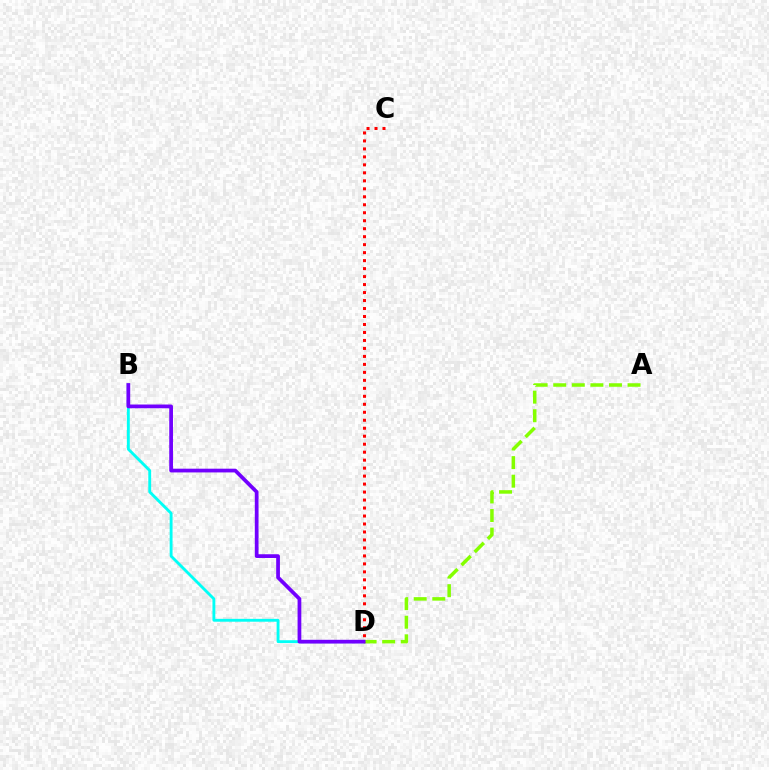{('A', 'D'): [{'color': '#84ff00', 'line_style': 'dashed', 'thickness': 2.52}], ('B', 'D'): [{'color': '#00fff6', 'line_style': 'solid', 'thickness': 2.06}, {'color': '#7200ff', 'line_style': 'solid', 'thickness': 2.69}], ('C', 'D'): [{'color': '#ff0000', 'line_style': 'dotted', 'thickness': 2.17}]}